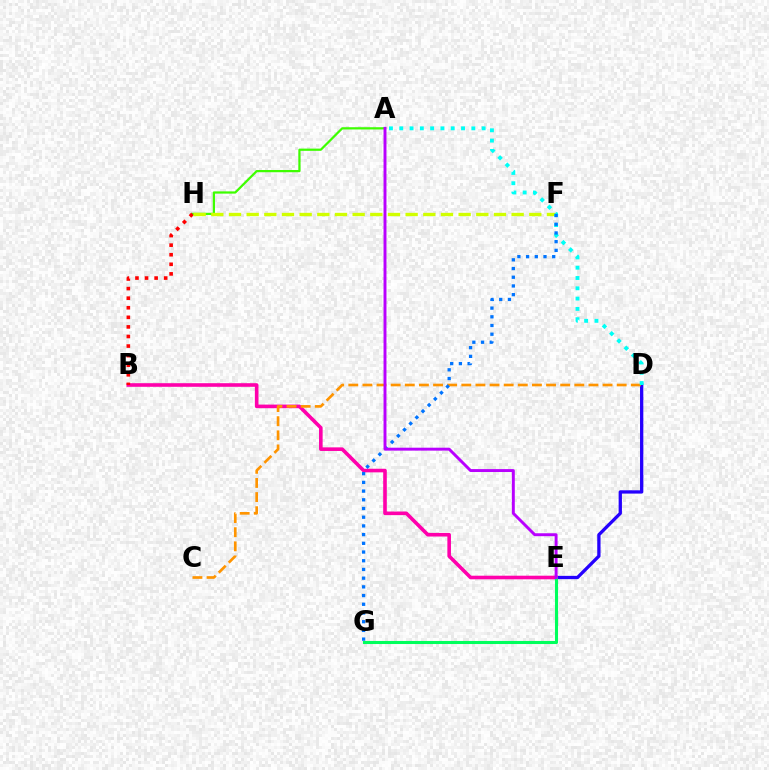{('D', 'E'): [{'color': '#2500ff', 'line_style': 'solid', 'thickness': 2.37}], ('B', 'E'): [{'color': '#ff00ac', 'line_style': 'solid', 'thickness': 2.59}], ('C', 'D'): [{'color': '#ff9400', 'line_style': 'dashed', 'thickness': 1.92}], ('E', 'G'): [{'color': '#00ff5c', 'line_style': 'solid', 'thickness': 2.21}], ('A', 'H'): [{'color': '#3dff00', 'line_style': 'solid', 'thickness': 1.61}], ('B', 'H'): [{'color': '#ff0000', 'line_style': 'dotted', 'thickness': 2.6}], ('F', 'H'): [{'color': '#d1ff00', 'line_style': 'dashed', 'thickness': 2.4}], ('A', 'D'): [{'color': '#00fff6', 'line_style': 'dotted', 'thickness': 2.8}], ('F', 'G'): [{'color': '#0074ff', 'line_style': 'dotted', 'thickness': 2.37}], ('A', 'E'): [{'color': '#b900ff', 'line_style': 'solid', 'thickness': 2.11}]}